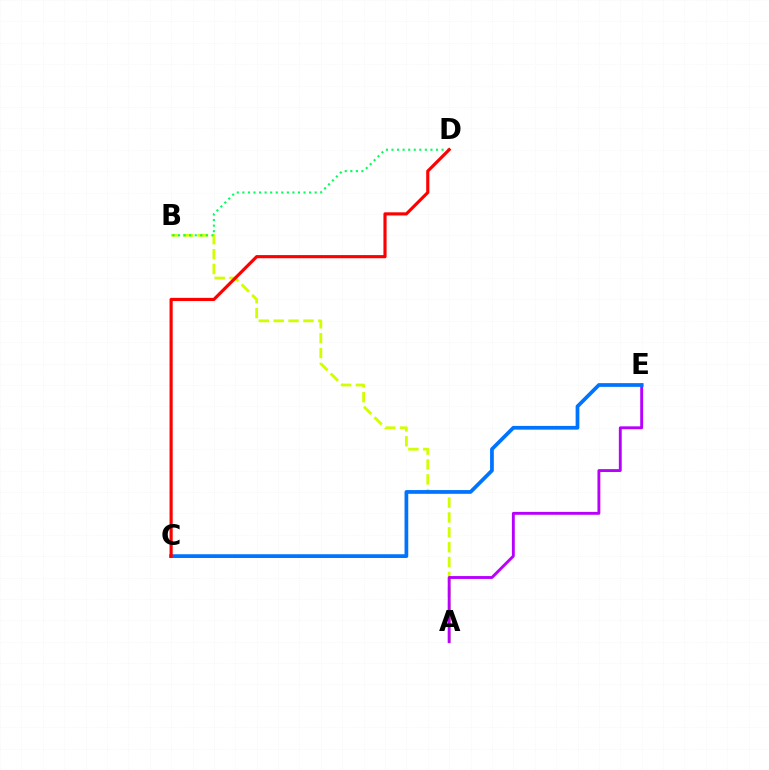{('A', 'B'): [{'color': '#d1ff00', 'line_style': 'dashed', 'thickness': 2.02}], ('B', 'D'): [{'color': '#00ff5c', 'line_style': 'dotted', 'thickness': 1.51}], ('A', 'E'): [{'color': '#b900ff', 'line_style': 'solid', 'thickness': 2.07}], ('C', 'E'): [{'color': '#0074ff', 'line_style': 'solid', 'thickness': 2.69}], ('C', 'D'): [{'color': '#ff0000', 'line_style': 'solid', 'thickness': 2.27}]}